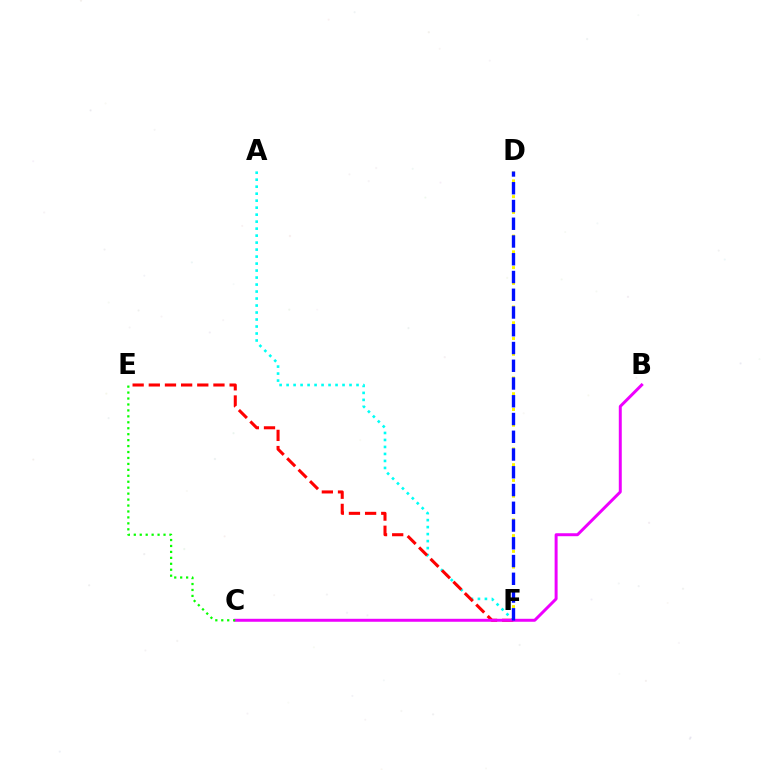{('A', 'F'): [{'color': '#00fff6', 'line_style': 'dotted', 'thickness': 1.9}], ('E', 'F'): [{'color': '#ff0000', 'line_style': 'dashed', 'thickness': 2.2}], ('D', 'F'): [{'color': '#fcf500', 'line_style': 'dotted', 'thickness': 2.14}, {'color': '#0010ff', 'line_style': 'dashed', 'thickness': 2.41}], ('B', 'C'): [{'color': '#ee00ff', 'line_style': 'solid', 'thickness': 2.14}], ('C', 'E'): [{'color': '#08ff00', 'line_style': 'dotted', 'thickness': 1.62}]}